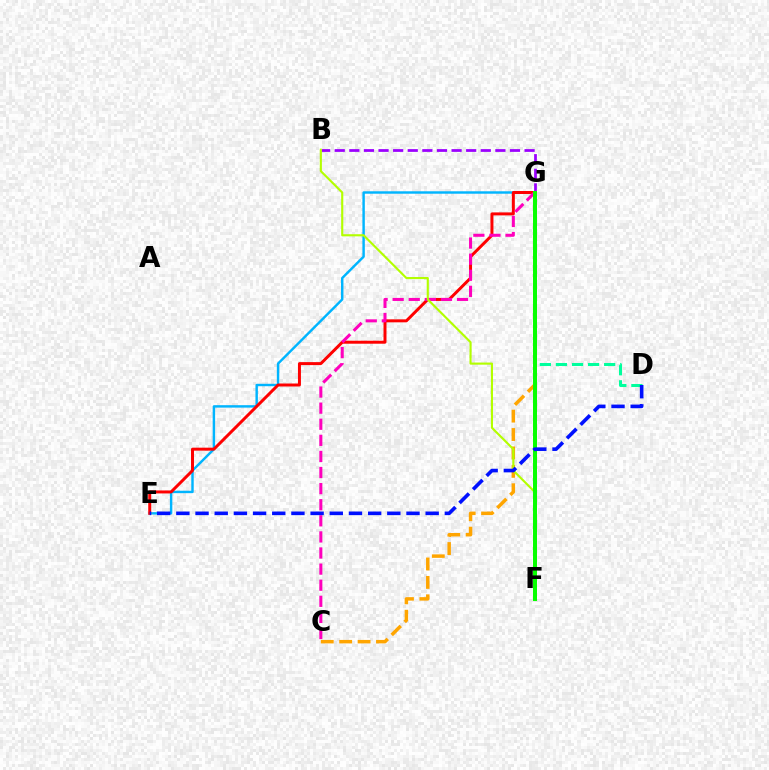{('E', 'G'): [{'color': '#00b5ff', 'line_style': 'solid', 'thickness': 1.75}, {'color': '#ff0000', 'line_style': 'solid', 'thickness': 2.15}], ('D', 'G'): [{'color': '#00ff9d', 'line_style': 'dashed', 'thickness': 2.18}], ('C', 'G'): [{'color': '#ff00bd', 'line_style': 'dashed', 'thickness': 2.19}, {'color': '#ffa500', 'line_style': 'dashed', 'thickness': 2.5}], ('B', 'G'): [{'color': '#9b00ff', 'line_style': 'dashed', 'thickness': 1.98}], ('B', 'F'): [{'color': '#b3ff00', 'line_style': 'solid', 'thickness': 1.53}], ('F', 'G'): [{'color': '#08ff00', 'line_style': 'solid', 'thickness': 2.88}], ('D', 'E'): [{'color': '#0010ff', 'line_style': 'dashed', 'thickness': 2.61}]}